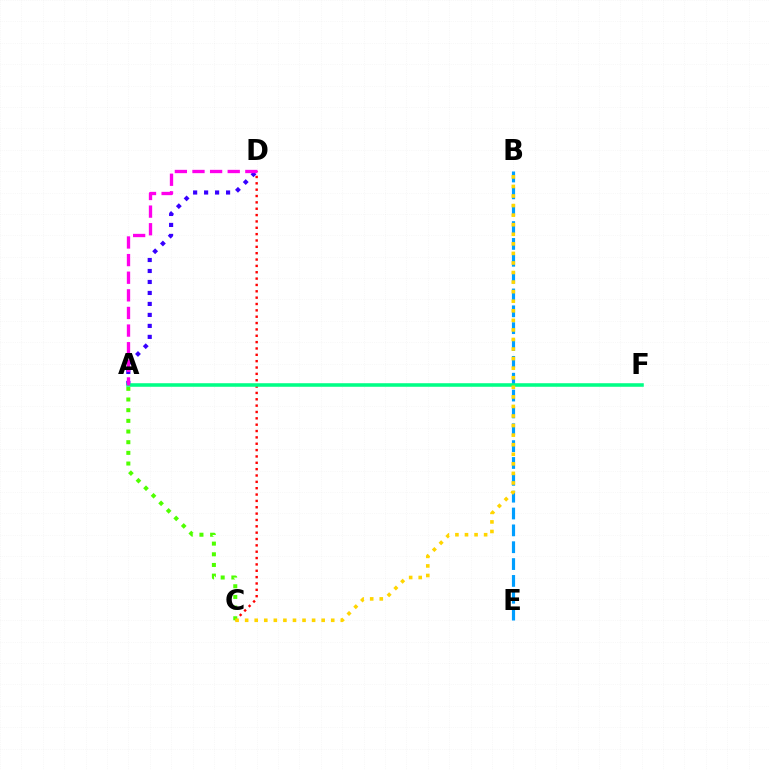{('C', 'D'): [{'color': '#ff0000', 'line_style': 'dotted', 'thickness': 1.73}], ('A', 'C'): [{'color': '#4fff00', 'line_style': 'dotted', 'thickness': 2.9}], ('A', 'D'): [{'color': '#3700ff', 'line_style': 'dotted', 'thickness': 2.98}, {'color': '#ff00ed', 'line_style': 'dashed', 'thickness': 2.39}], ('B', 'E'): [{'color': '#009eff', 'line_style': 'dashed', 'thickness': 2.29}], ('A', 'F'): [{'color': '#00ff86', 'line_style': 'solid', 'thickness': 2.56}], ('B', 'C'): [{'color': '#ffd500', 'line_style': 'dotted', 'thickness': 2.6}]}